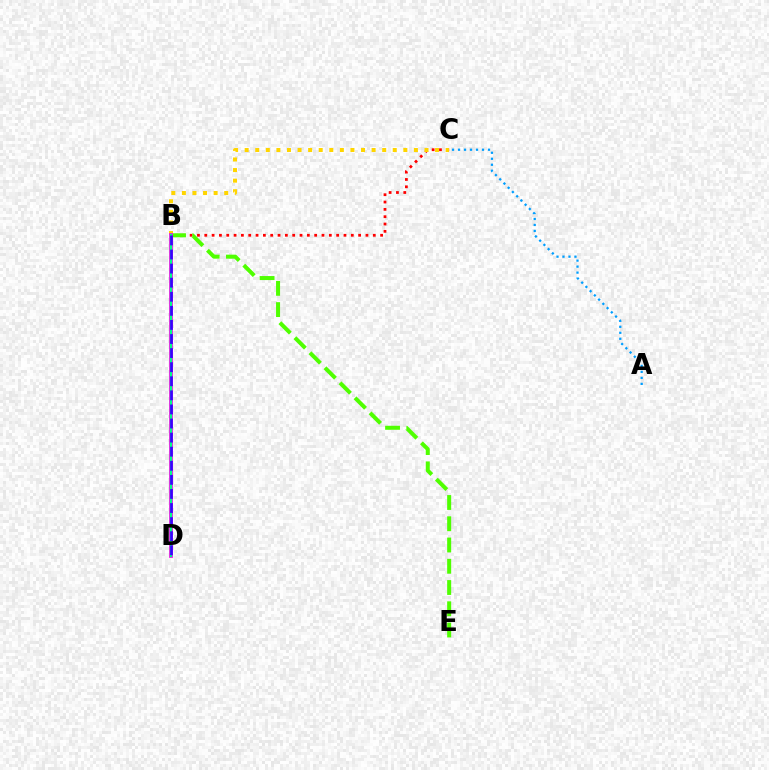{('B', 'C'): [{'color': '#ff0000', 'line_style': 'dotted', 'thickness': 1.99}, {'color': '#ffd500', 'line_style': 'dotted', 'thickness': 2.87}], ('B', 'E'): [{'color': '#4fff00', 'line_style': 'dashed', 'thickness': 2.89}], ('B', 'D'): [{'color': '#ff00ed', 'line_style': 'solid', 'thickness': 2.72}, {'color': '#00ff86', 'line_style': 'solid', 'thickness': 1.64}, {'color': '#3700ff', 'line_style': 'dashed', 'thickness': 1.91}], ('A', 'C'): [{'color': '#009eff', 'line_style': 'dotted', 'thickness': 1.63}]}